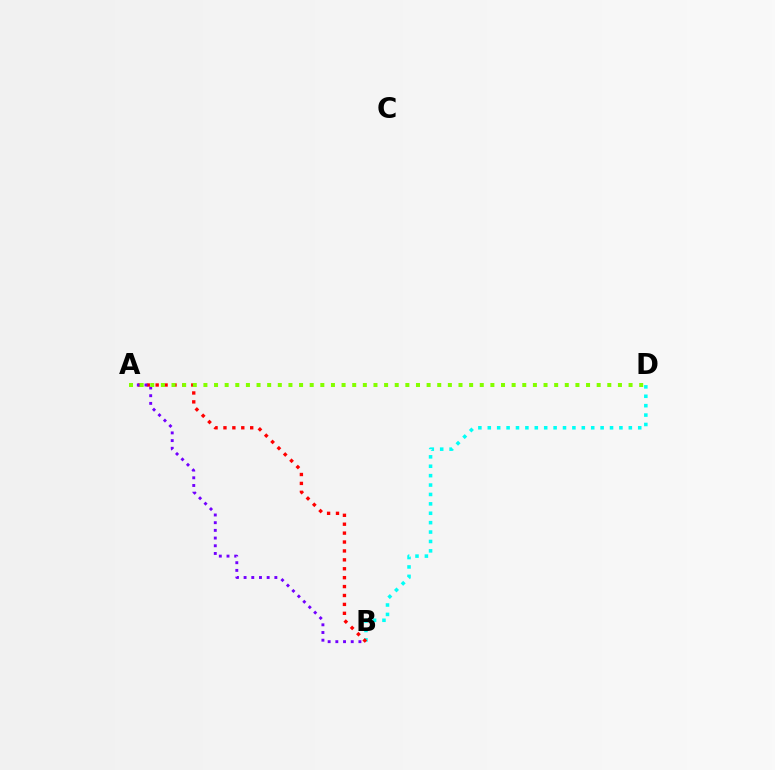{('B', 'D'): [{'color': '#00fff6', 'line_style': 'dotted', 'thickness': 2.55}], ('A', 'B'): [{'color': '#ff0000', 'line_style': 'dotted', 'thickness': 2.42}, {'color': '#7200ff', 'line_style': 'dotted', 'thickness': 2.09}], ('A', 'D'): [{'color': '#84ff00', 'line_style': 'dotted', 'thickness': 2.89}]}